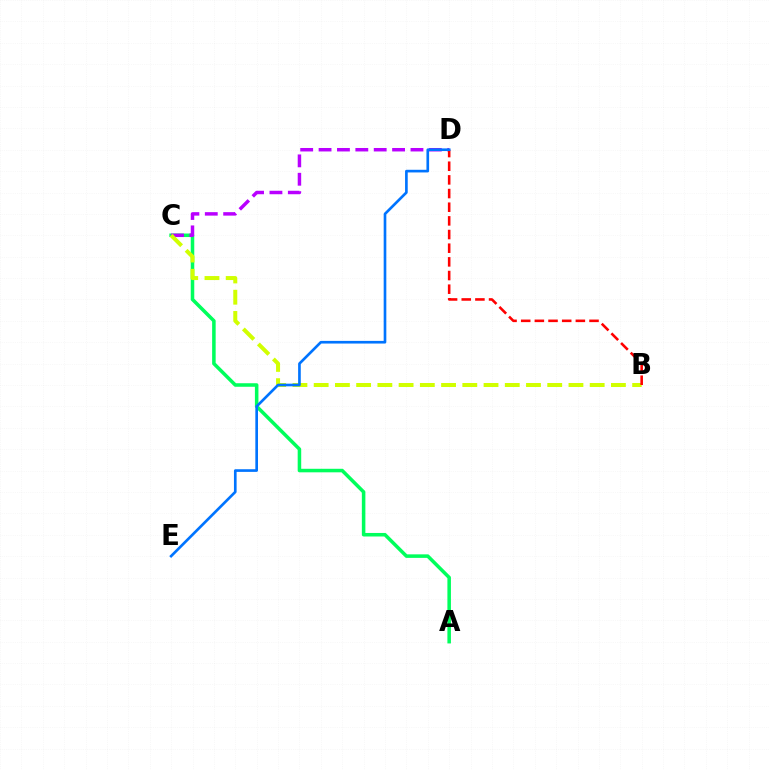{('A', 'C'): [{'color': '#00ff5c', 'line_style': 'solid', 'thickness': 2.54}], ('C', 'D'): [{'color': '#b900ff', 'line_style': 'dashed', 'thickness': 2.5}], ('B', 'C'): [{'color': '#d1ff00', 'line_style': 'dashed', 'thickness': 2.88}], ('B', 'D'): [{'color': '#ff0000', 'line_style': 'dashed', 'thickness': 1.86}], ('D', 'E'): [{'color': '#0074ff', 'line_style': 'solid', 'thickness': 1.91}]}